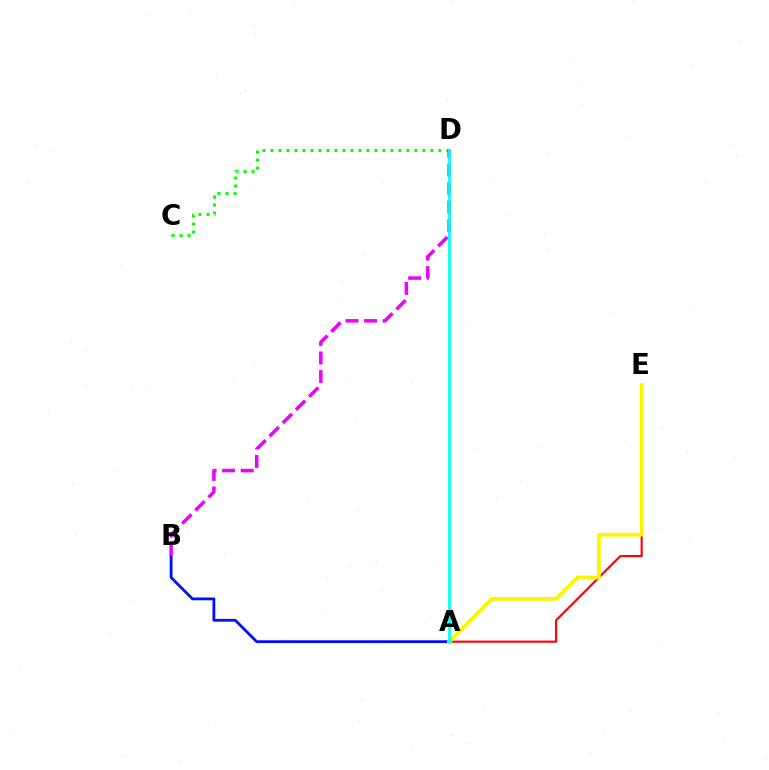{('C', 'D'): [{'color': '#08ff00', 'line_style': 'dotted', 'thickness': 2.17}], ('A', 'B'): [{'color': '#0010ff', 'line_style': 'solid', 'thickness': 2.02}], ('A', 'E'): [{'color': '#ff0000', 'line_style': 'solid', 'thickness': 1.52}, {'color': '#fcf500', 'line_style': 'solid', 'thickness': 2.72}], ('B', 'D'): [{'color': '#ee00ff', 'line_style': 'dashed', 'thickness': 2.52}], ('A', 'D'): [{'color': '#00fff6', 'line_style': 'solid', 'thickness': 1.97}]}